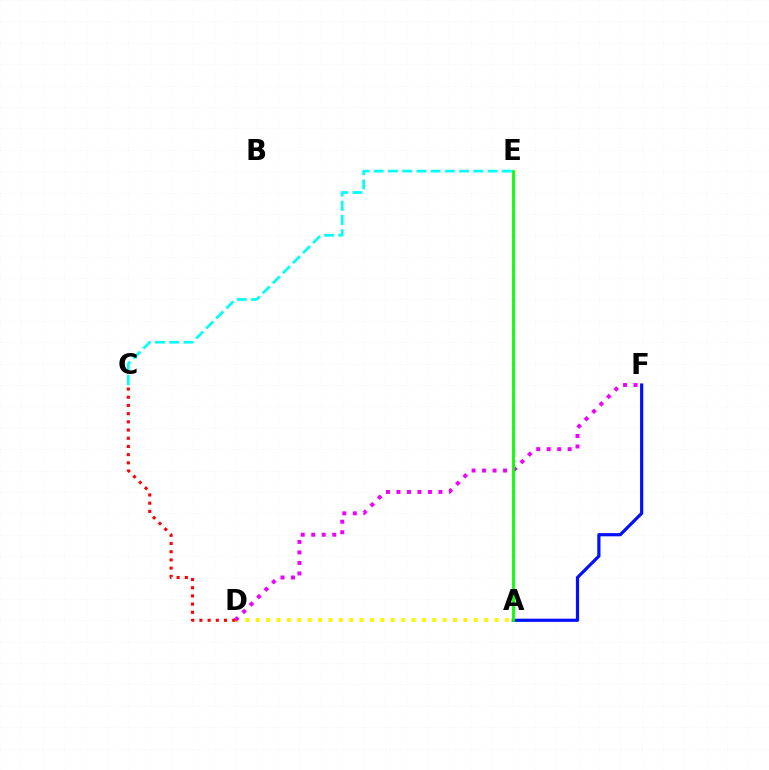{('A', 'D'): [{'color': '#fcf500', 'line_style': 'dotted', 'thickness': 2.82}], ('A', 'F'): [{'color': '#0010ff', 'line_style': 'solid', 'thickness': 2.3}], ('C', 'E'): [{'color': '#00fff6', 'line_style': 'dashed', 'thickness': 1.93}], ('D', 'F'): [{'color': '#ee00ff', 'line_style': 'dotted', 'thickness': 2.85}], ('A', 'E'): [{'color': '#08ff00', 'line_style': 'solid', 'thickness': 2.02}], ('C', 'D'): [{'color': '#ff0000', 'line_style': 'dotted', 'thickness': 2.23}]}